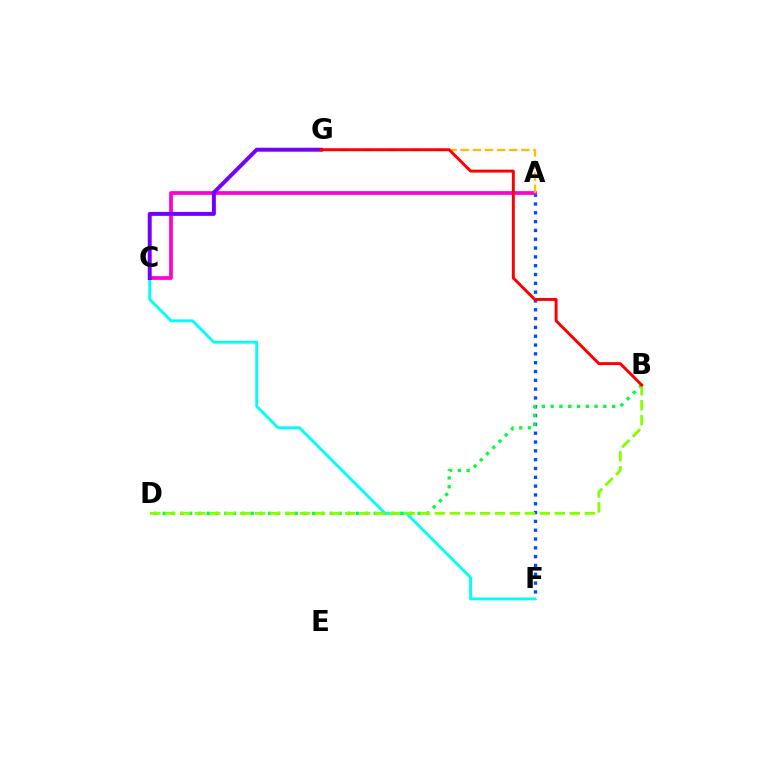{('A', 'F'): [{'color': '#004bff', 'line_style': 'dotted', 'thickness': 2.4}], ('C', 'F'): [{'color': '#00fff6', 'line_style': 'solid', 'thickness': 2.06}], ('B', 'D'): [{'color': '#00ff39', 'line_style': 'dotted', 'thickness': 2.39}, {'color': '#84ff00', 'line_style': 'dashed', 'thickness': 2.04}], ('A', 'C'): [{'color': '#ff00cf', 'line_style': 'solid', 'thickness': 2.68}], ('A', 'G'): [{'color': '#ffbd00', 'line_style': 'dashed', 'thickness': 1.65}], ('C', 'G'): [{'color': '#7200ff', 'line_style': 'solid', 'thickness': 2.84}], ('B', 'G'): [{'color': '#ff0000', 'line_style': 'solid', 'thickness': 2.12}]}